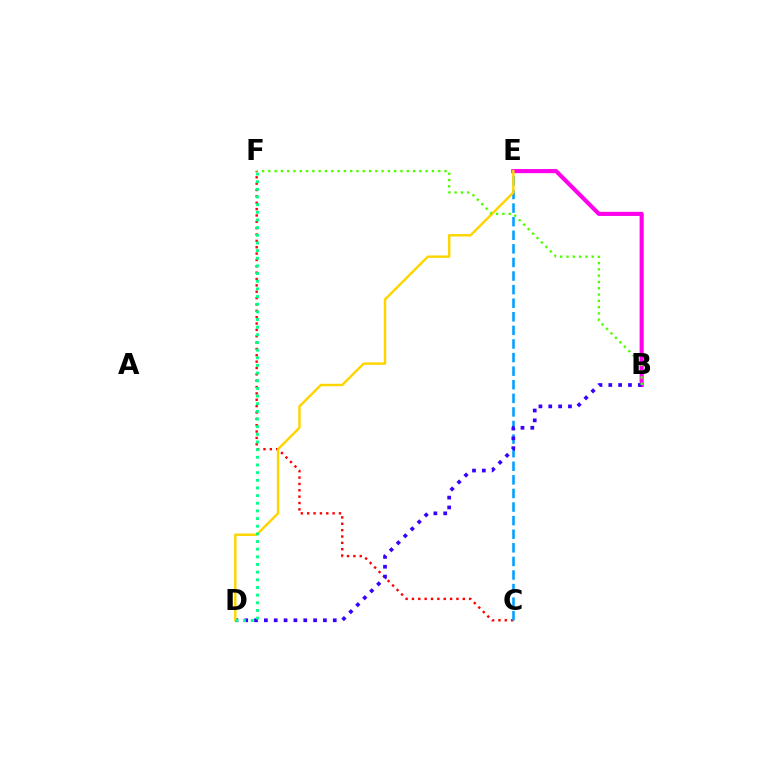{('C', 'F'): [{'color': '#ff0000', 'line_style': 'dotted', 'thickness': 1.73}], ('C', 'E'): [{'color': '#009eff', 'line_style': 'dashed', 'thickness': 1.85}], ('B', 'E'): [{'color': '#ff00ed', 'line_style': 'solid', 'thickness': 2.96}], ('B', 'D'): [{'color': '#3700ff', 'line_style': 'dotted', 'thickness': 2.67}], ('D', 'E'): [{'color': '#ffd500', 'line_style': 'solid', 'thickness': 1.76}], ('B', 'F'): [{'color': '#4fff00', 'line_style': 'dotted', 'thickness': 1.71}], ('D', 'F'): [{'color': '#00ff86', 'line_style': 'dotted', 'thickness': 2.08}]}